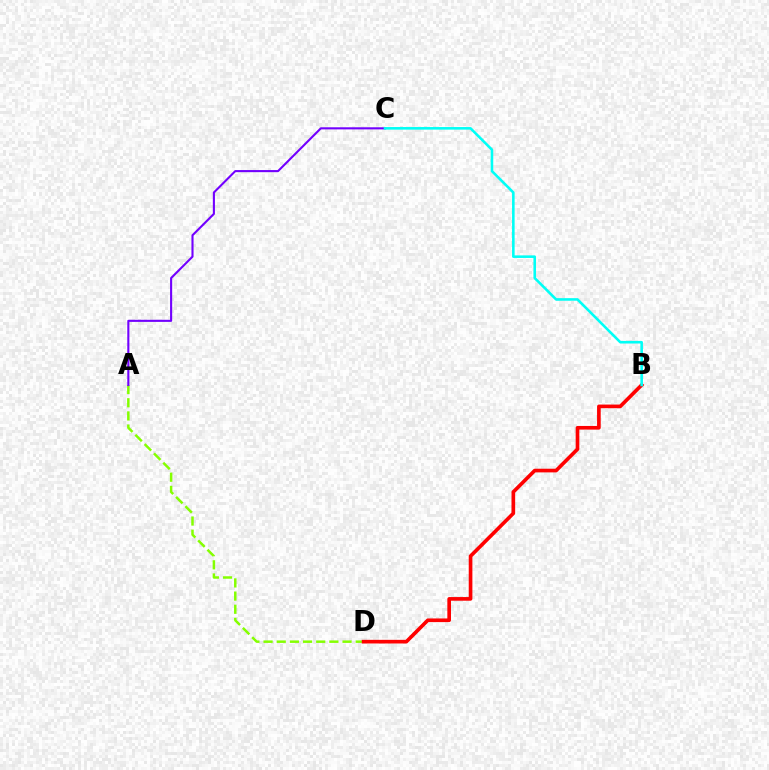{('A', 'D'): [{'color': '#84ff00', 'line_style': 'dashed', 'thickness': 1.79}], ('B', 'D'): [{'color': '#ff0000', 'line_style': 'solid', 'thickness': 2.63}], ('A', 'C'): [{'color': '#7200ff', 'line_style': 'solid', 'thickness': 1.52}], ('B', 'C'): [{'color': '#00fff6', 'line_style': 'solid', 'thickness': 1.86}]}